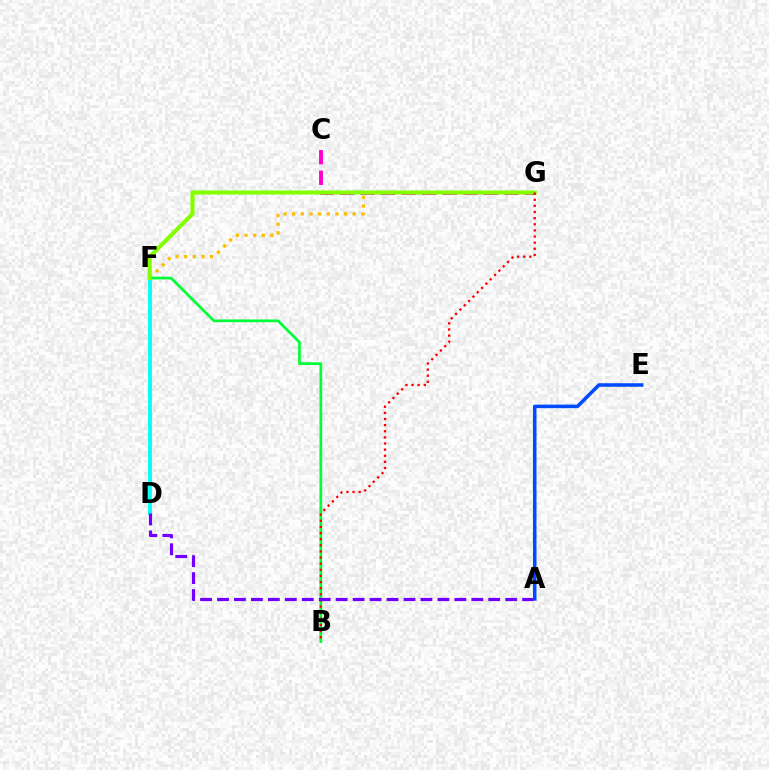{('F', 'G'): [{'color': '#ffbd00', 'line_style': 'dotted', 'thickness': 2.35}, {'color': '#84ff00', 'line_style': 'solid', 'thickness': 2.96}], ('C', 'G'): [{'color': '#ff00cf', 'line_style': 'dashed', 'thickness': 2.8}], ('D', 'F'): [{'color': '#00fff6', 'line_style': 'solid', 'thickness': 2.77}], ('B', 'F'): [{'color': '#00ff39', 'line_style': 'solid', 'thickness': 1.96}], ('B', 'G'): [{'color': '#ff0000', 'line_style': 'dotted', 'thickness': 1.66}], ('A', 'D'): [{'color': '#7200ff', 'line_style': 'dashed', 'thickness': 2.3}], ('A', 'E'): [{'color': '#004bff', 'line_style': 'solid', 'thickness': 2.55}]}